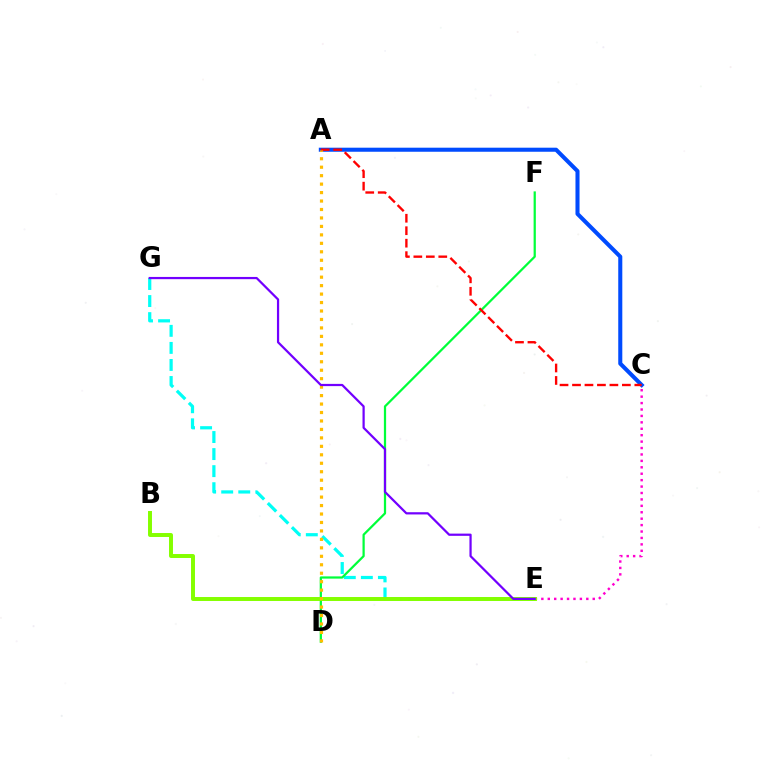{('E', 'G'): [{'color': '#00fff6', 'line_style': 'dashed', 'thickness': 2.32}, {'color': '#7200ff', 'line_style': 'solid', 'thickness': 1.6}], ('D', 'F'): [{'color': '#00ff39', 'line_style': 'solid', 'thickness': 1.61}], ('A', 'C'): [{'color': '#004bff', 'line_style': 'solid', 'thickness': 2.92}, {'color': '#ff0000', 'line_style': 'dashed', 'thickness': 1.69}], ('C', 'E'): [{'color': '#ff00cf', 'line_style': 'dotted', 'thickness': 1.74}], ('B', 'E'): [{'color': '#84ff00', 'line_style': 'solid', 'thickness': 2.85}], ('A', 'D'): [{'color': '#ffbd00', 'line_style': 'dotted', 'thickness': 2.3}]}